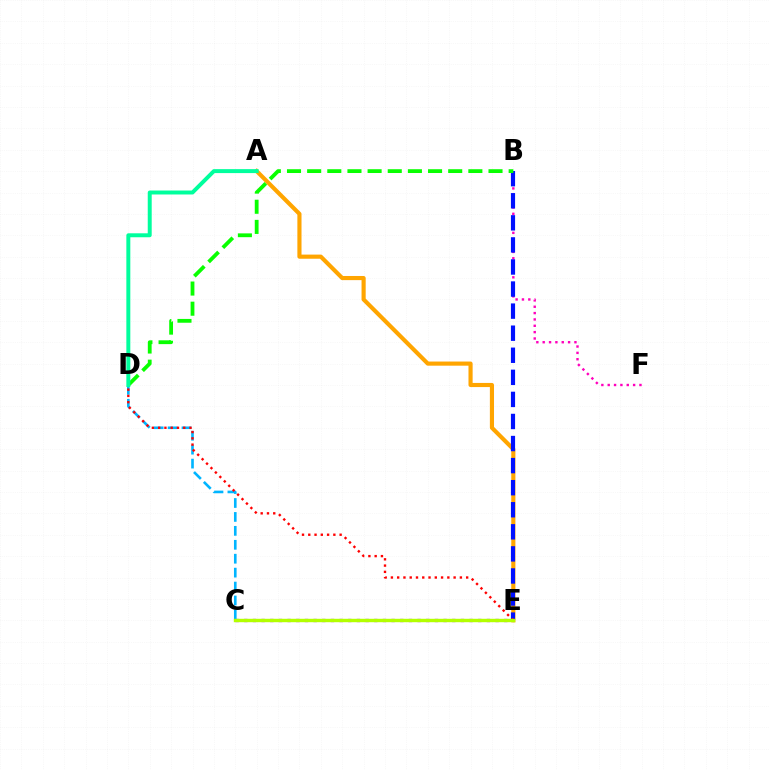{('C', 'E'): [{'color': '#9b00ff', 'line_style': 'dotted', 'thickness': 2.35}, {'color': '#b3ff00', 'line_style': 'solid', 'thickness': 2.46}], ('C', 'D'): [{'color': '#00b5ff', 'line_style': 'dashed', 'thickness': 1.89}], ('B', 'F'): [{'color': '#ff00bd', 'line_style': 'dotted', 'thickness': 1.73}], ('A', 'E'): [{'color': '#ffa500', 'line_style': 'solid', 'thickness': 2.98}], ('B', 'E'): [{'color': '#0010ff', 'line_style': 'dashed', 'thickness': 3.0}], ('B', 'D'): [{'color': '#08ff00', 'line_style': 'dashed', 'thickness': 2.74}], ('D', 'E'): [{'color': '#ff0000', 'line_style': 'dotted', 'thickness': 1.7}], ('A', 'D'): [{'color': '#00ff9d', 'line_style': 'solid', 'thickness': 2.85}]}